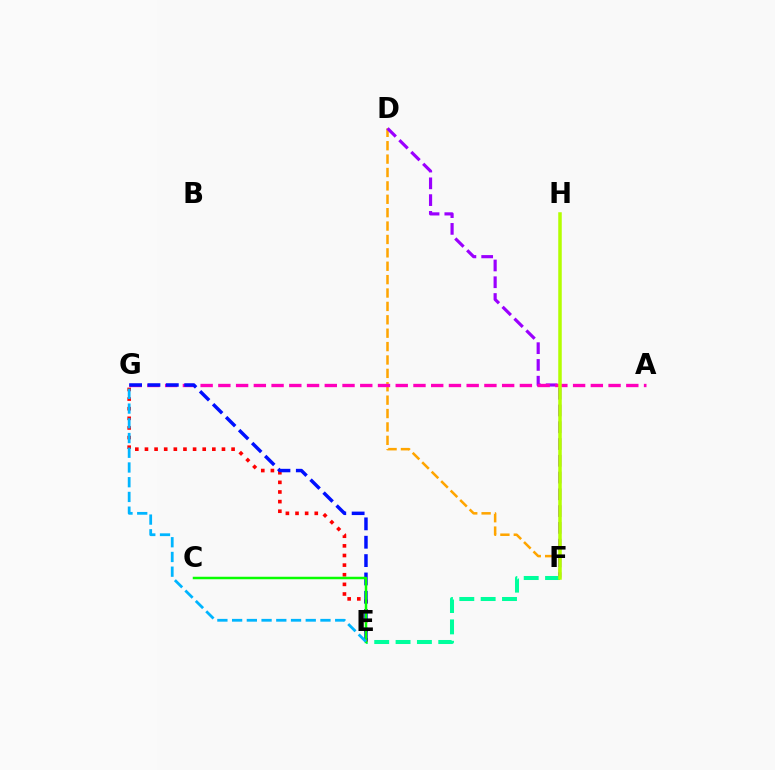{('D', 'F'): [{'color': '#ffa500', 'line_style': 'dashed', 'thickness': 1.82}, {'color': '#9b00ff', 'line_style': 'dashed', 'thickness': 2.28}], ('E', 'F'): [{'color': '#00ff9d', 'line_style': 'dashed', 'thickness': 2.9}], ('E', 'G'): [{'color': '#ff0000', 'line_style': 'dotted', 'thickness': 2.62}, {'color': '#0010ff', 'line_style': 'dashed', 'thickness': 2.49}, {'color': '#00b5ff', 'line_style': 'dashed', 'thickness': 2.0}], ('A', 'G'): [{'color': '#ff00bd', 'line_style': 'dashed', 'thickness': 2.41}], ('C', 'E'): [{'color': '#08ff00', 'line_style': 'solid', 'thickness': 1.79}], ('F', 'H'): [{'color': '#b3ff00', 'line_style': 'solid', 'thickness': 2.52}]}